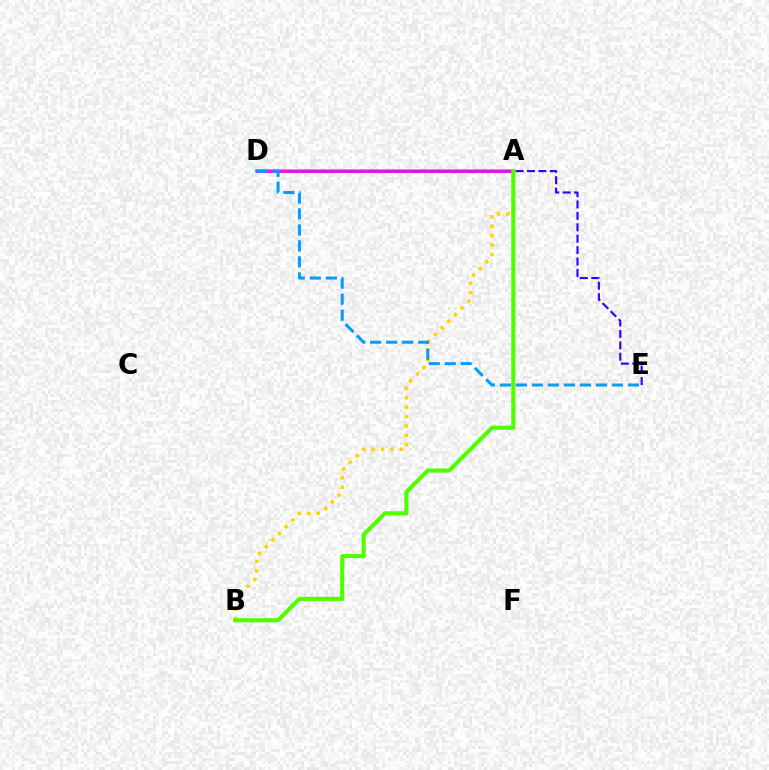{('A', 'B'): [{'color': '#ffd500', 'line_style': 'dotted', 'thickness': 2.56}, {'color': '#4fff00', 'line_style': 'solid', 'thickness': 2.96}], ('A', 'D'): [{'color': '#ff0000', 'line_style': 'dashed', 'thickness': 1.88}, {'color': '#00ff86', 'line_style': 'solid', 'thickness': 2.84}, {'color': '#ff00ed', 'line_style': 'solid', 'thickness': 2.01}], ('D', 'E'): [{'color': '#009eff', 'line_style': 'dashed', 'thickness': 2.17}], ('A', 'E'): [{'color': '#3700ff', 'line_style': 'dashed', 'thickness': 1.55}]}